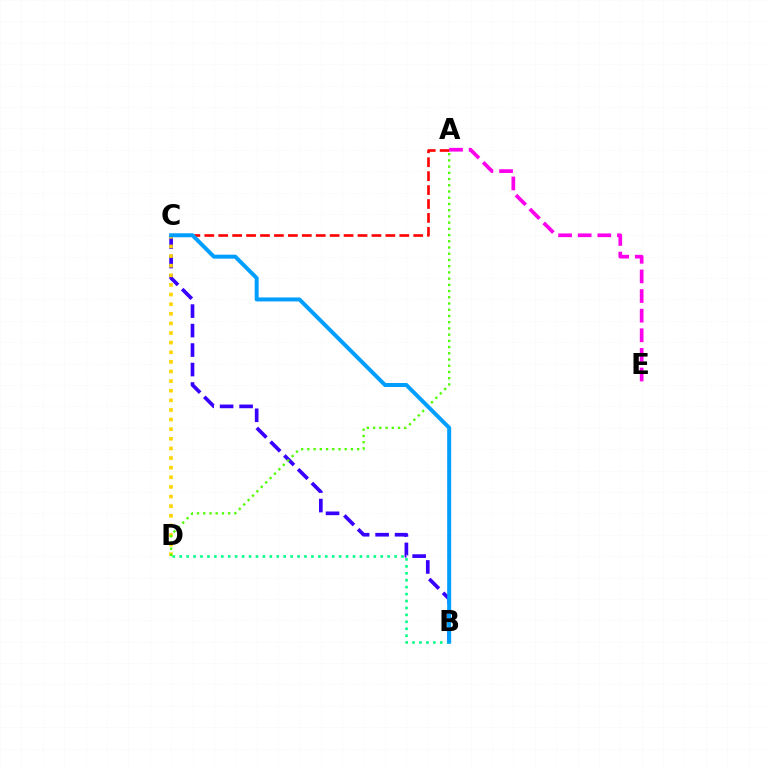{('A', 'C'): [{'color': '#ff0000', 'line_style': 'dashed', 'thickness': 1.89}], ('B', 'C'): [{'color': '#3700ff', 'line_style': 'dashed', 'thickness': 2.65}, {'color': '#009eff', 'line_style': 'solid', 'thickness': 2.86}], ('C', 'D'): [{'color': '#ffd500', 'line_style': 'dotted', 'thickness': 2.61}], ('A', 'D'): [{'color': '#4fff00', 'line_style': 'dotted', 'thickness': 1.69}], ('B', 'D'): [{'color': '#00ff86', 'line_style': 'dotted', 'thickness': 1.88}], ('A', 'E'): [{'color': '#ff00ed', 'line_style': 'dashed', 'thickness': 2.67}]}